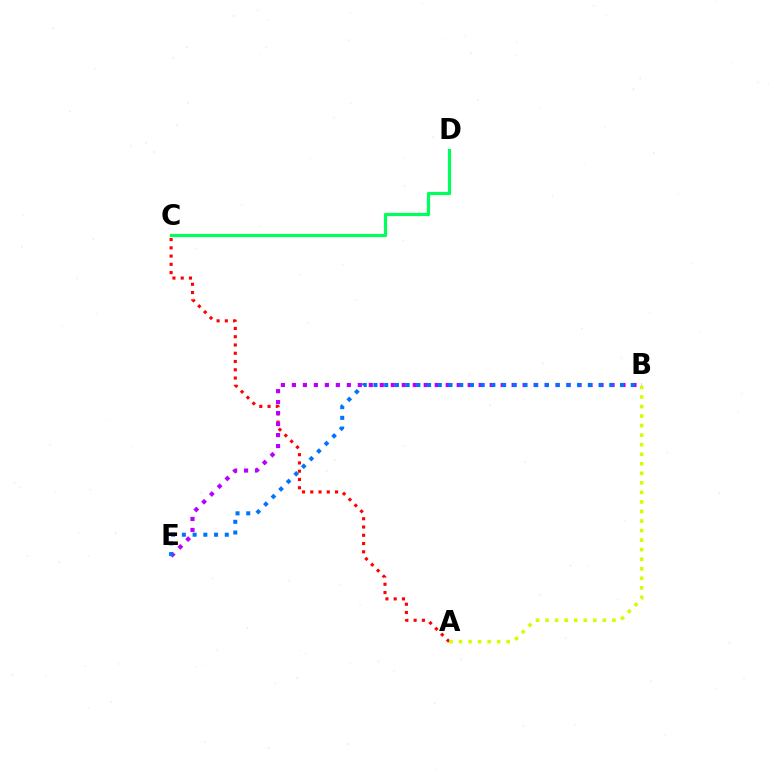{('A', 'C'): [{'color': '#ff0000', 'line_style': 'dotted', 'thickness': 2.25}], ('B', 'E'): [{'color': '#b900ff', 'line_style': 'dotted', 'thickness': 2.99}, {'color': '#0074ff', 'line_style': 'dotted', 'thickness': 2.91}], ('A', 'B'): [{'color': '#d1ff00', 'line_style': 'dotted', 'thickness': 2.59}], ('C', 'D'): [{'color': '#00ff5c', 'line_style': 'solid', 'thickness': 2.29}]}